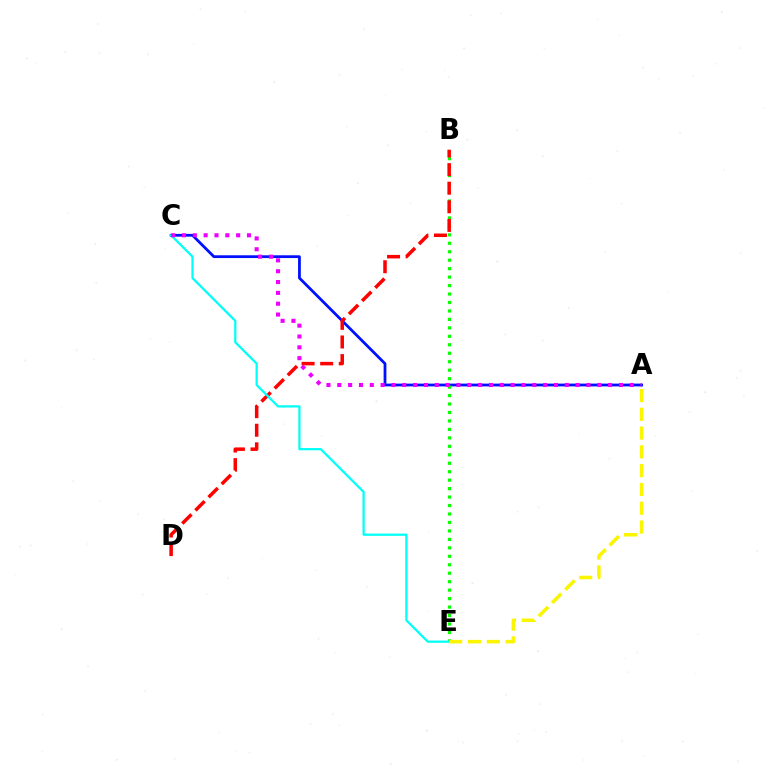{('A', 'C'): [{'color': '#0010ff', 'line_style': 'solid', 'thickness': 2.0}, {'color': '#ee00ff', 'line_style': 'dotted', 'thickness': 2.94}], ('B', 'E'): [{'color': '#08ff00', 'line_style': 'dotted', 'thickness': 2.3}], ('B', 'D'): [{'color': '#ff0000', 'line_style': 'dashed', 'thickness': 2.53}], ('C', 'E'): [{'color': '#00fff6', 'line_style': 'solid', 'thickness': 1.62}], ('A', 'E'): [{'color': '#fcf500', 'line_style': 'dashed', 'thickness': 2.55}]}